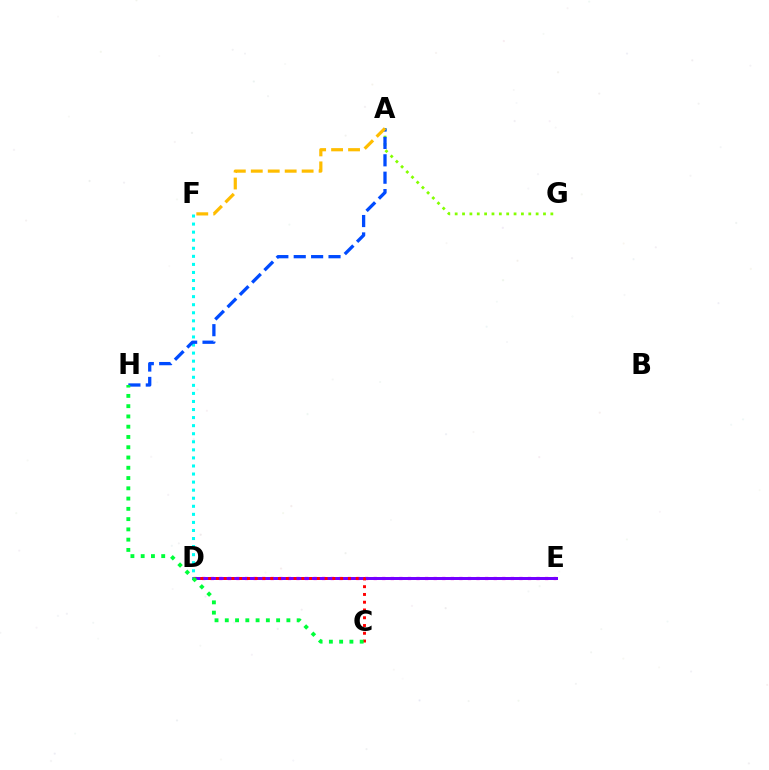{('D', 'E'): [{'color': '#ff00cf', 'line_style': 'dotted', 'thickness': 2.33}, {'color': '#7200ff', 'line_style': 'solid', 'thickness': 2.15}], ('D', 'F'): [{'color': '#00fff6', 'line_style': 'dotted', 'thickness': 2.19}], ('C', 'D'): [{'color': '#ff0000', 'line_style': 'dotted', 'thickness': 2.11}], ('A', 'G'): [{'color': '#84ff00', 'line_style': 'dotted', 'thickness': 2.0}], ('A', 'H'): [{'color': '#004bff', 'line_style': 'dashed', 'thickness': 2.36}], ('C', 'H'): [{'color': '#00ff39', 'line_style': 'dotted', 'thickness': 2.79}], ('A', 'F'): [{'color': '#ffbd00', 'line_style': 'dashed', 'thickness': 2.3}]}